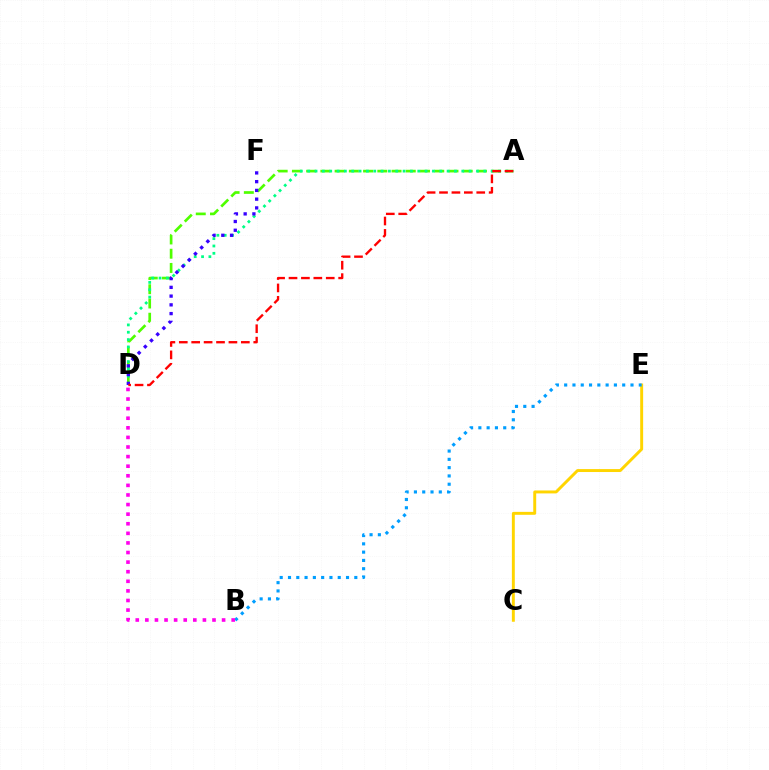{('A', 'D'): [{'color': '#4fff00', 'line_style': 'dashed', 'thickness': 1.93}, {'color': '#00ff86', 'line_style': 'dotted', 'thickness': 1.99}, {'color': '#ff0000', 'line_style': 'dashed', 'thickness': 1.69}], ('C', 'E'): [{'color': '#ffd500', 'line_style': 'solid', 'thickness': 2.12}], ('D', 'F'): [{'color': '#3700ff', 'line_style': 'dotted', 'thickness': 2.38}], ('B', 'E'): [{'color': '#009eff', 'line_style': 'dotted', 'thickness': 2.25}], ('B', 'D'): [{'color': '#ff00ed', 'line_style': 'dotted', 'thickness': 2.61}]}